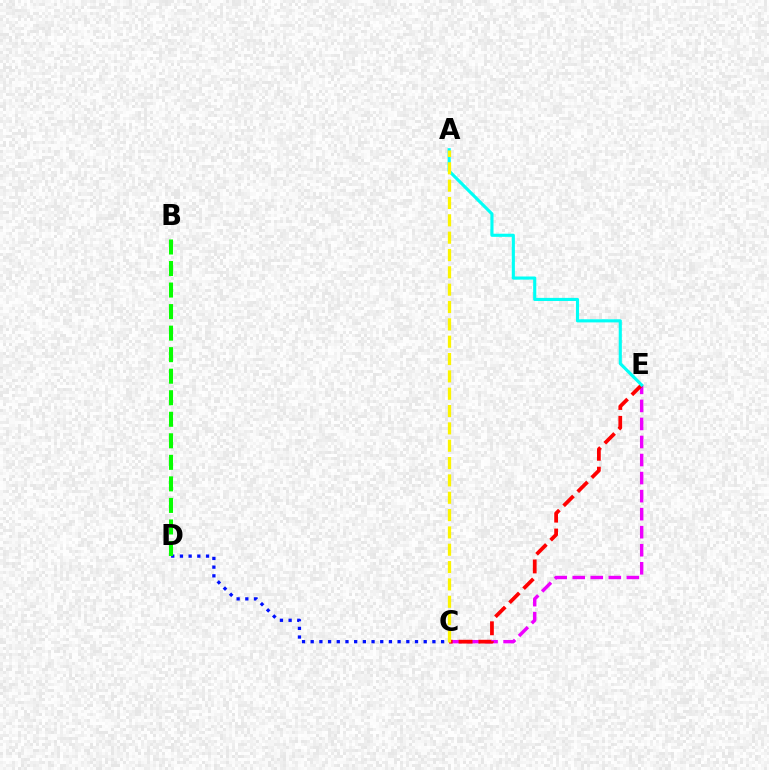{('C', 'E'): [{'color': '#ee00ff', 'line_style': 'dashed', 'thickness': 2.45}, {'color': '#ff0000', 'line_style': 'dashed', 'thickness': 2.7}], ('A', 'E'): [{'color': '#00fff6', 'line_style': 'solid', 'thickness': 2.25}], ('C', 'D'): [{'color': '#0010ff', 'line_style': 'dotted', 'thickness': 2.36}], ('B', 'D'): [{'color': '#08ff00', 'line_style': 'dashed', 'thickness': 2.93}], ('A', 'C'): [{'color': '#fcf500', 'line_style': 'dashed', 'thickness': 2.36}]}